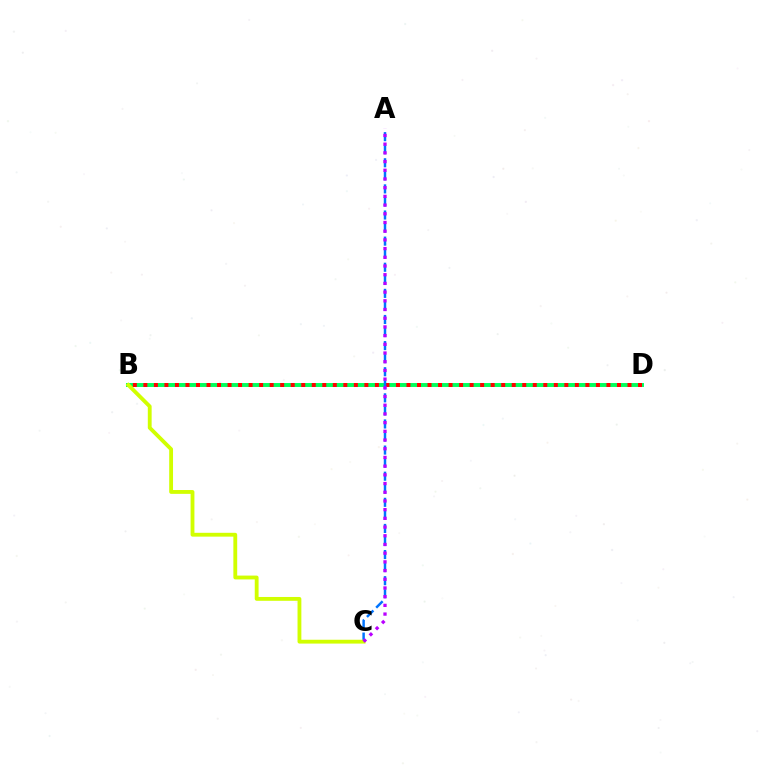{('B', 'D'): [{'color': '#00ff5c', 'line_style': 'solid', 'thickness': 2.83}, {'color': '#ff0000', 'line_style': 'dotted', 'thickness': 2.86}], ('A', 'C'): [{'color': '#0074ff', 'line_style': 'dashed', 'thickness': 1.77}, {'color': '#b900ff', 'line_style': 'dotted', 'thickness': 2.36}], ('B', 'C'): [{'color': '#d1ff00', 'line_style': 'solid', 'thickness': 2.76}]}